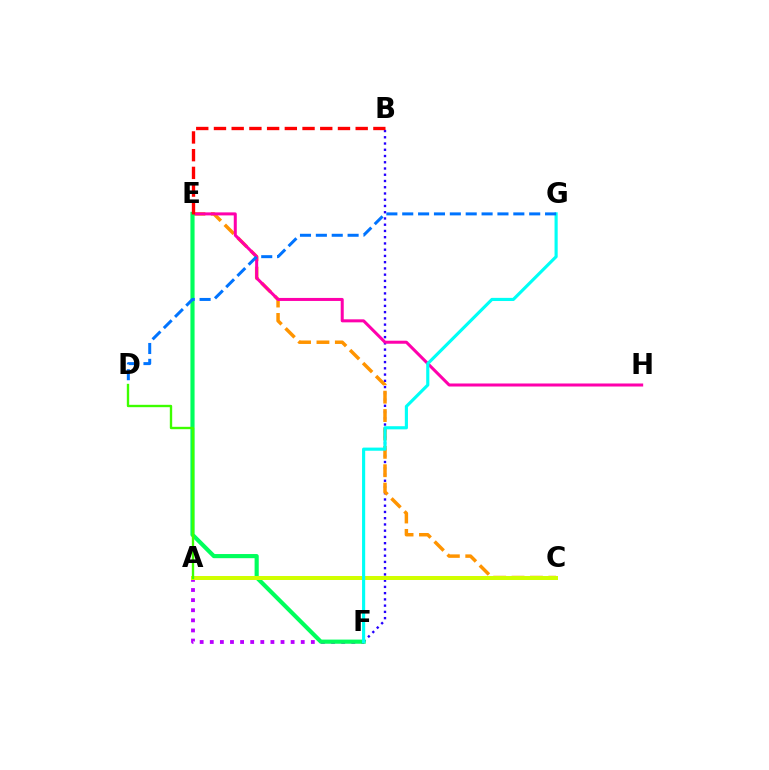{('B', 'F'): [{'color': '#2500ff', 'line_style': 'dotted', 'thickness': 1.7}], ('C', 'E'): [{'color': '#ff9400', 'line_style': 'dashed', 'thickness': 2.5}], ('E', 'H'): [{'color': '#ff00ac', 'line_style': 'solid', 'thickness': 2.17}], ('A', 'F'): [{'color': '#b900ff', 'line_style': 'dotted', 'thickness': 2.75}], ('E', 'F'): [{'color': '#00ff5c', 'line_style': 'solid', 'thickness': 2.99}], ('A', 'C'): [{'color': '#d1ff00', 'line_style': 'solid', 'thickness': 2.87}], ('A', 'D'): [{'color': '#3dff00', 'line_style': 'solid', 'thickness': 1.7}], ('F', 'G'): [{'color': '#00fff6', 'line_style': 'solid', 'thickness': 2.26}], ('B', 'E'): [{'color': '#ff0000', 'line_style': 'dashed', 'thickness': 2.41}], ('D', 'G'): [{'color': '#0074ff', 'line_style': 'dashed', 'thickness': 2.16}]}